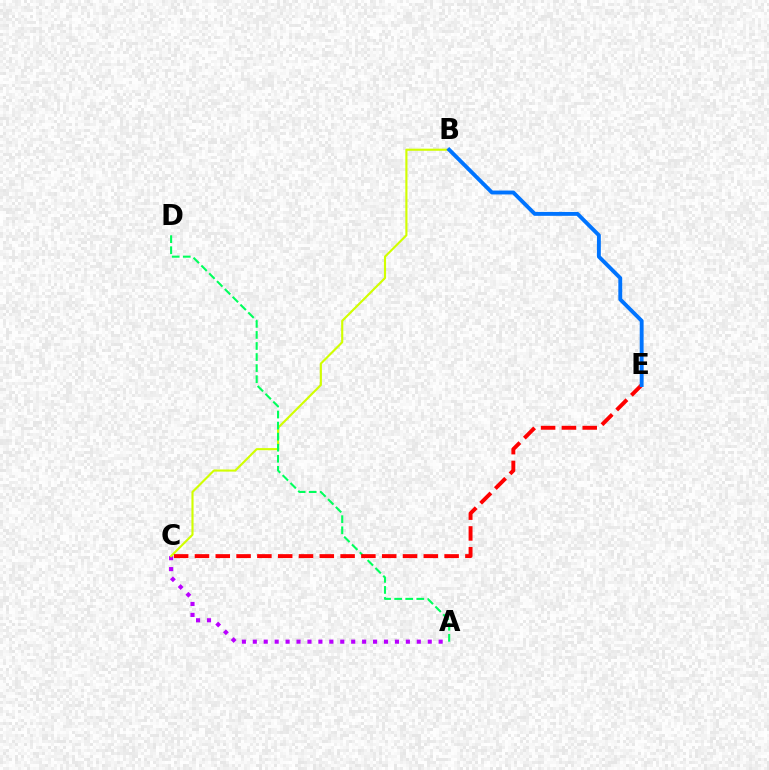{('A', 'C'): [{'color': '#b900ff', 'line_style': 'dotted', 'thickness': 2.97}], ('B', 'C'): [{'color': '#d1ff00', 'line_style': 'solid', 'thickness': 1.53}], ('A', 'D'): [{'color': '#00ff5c', 'line_style': 'dashed', 'thickness': 1.5}], ('C', 'E'): [{'color': '#ff0000', 'line_style': 'dashed', 'thickness': 2.83}], ('B', 'E'): [{'color': '#0074ff', 'line_style': 'solid', 'thickness': 2.8}]}